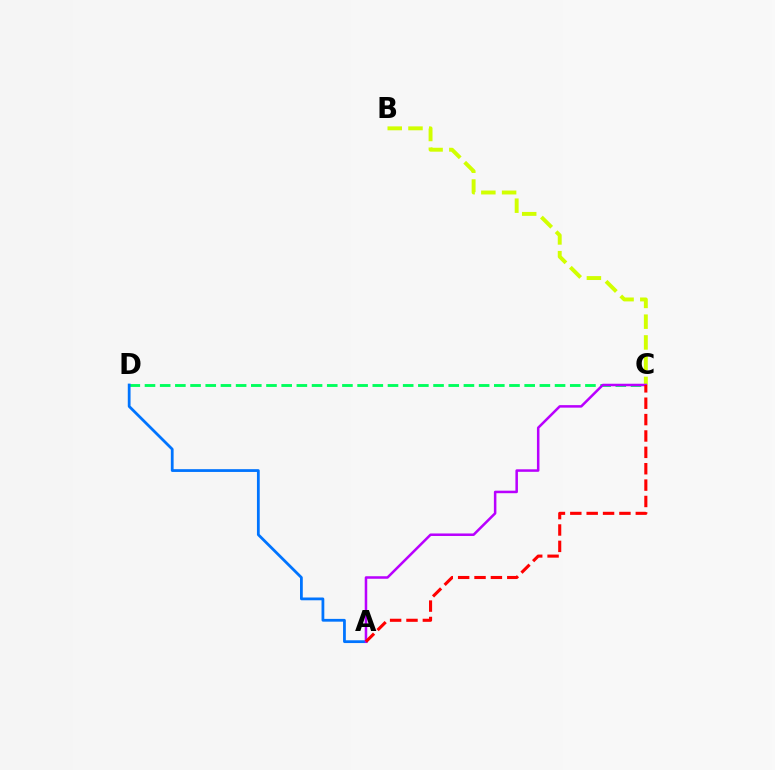{('C', 'D'): [{'color': '#00ff5c', 'line_style': 'dashed', 'thickness': 2.06}], ('A', 'D'): [{'color': '#0074ff', 'line_style': 'solid', 'thickness': 2.0}], ('B', 'C'): [{'color': '#d1ff00', 'line_style': 'dashed', 'thickness': 2.82}], ('A', 'C'): [{'color': '#b900ff', 'line_style': 'solid', 'thickness': 1.81}, {'color': '#ff0000', 'line_style': 'dashed', 'thickness': 2.22}]}